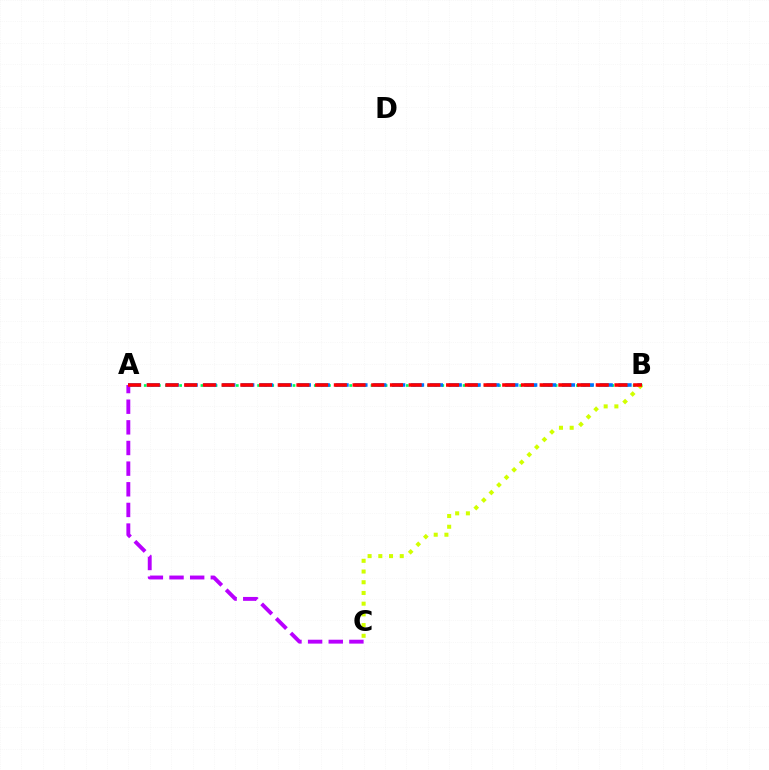{('A', 'B'): [{'color': '#00ff5c', 'line_style': 'dotted', 'thickness': 1.92}, {'color': '#0074ff', 'line_style': 'dashed', 'thickness': 2.56}, {'color': '#ff0000', 'line_style': 'dashed', 'thickness': 2.54}], ('A', 'C'): [{'color': '#b900ff', 'line_style': 'dashed', 'thickness': 2.8}], ('B', 'C'): [{'color': '#d1ff00', 'line_style': 'dotted', 'thickness': 2.91}]}